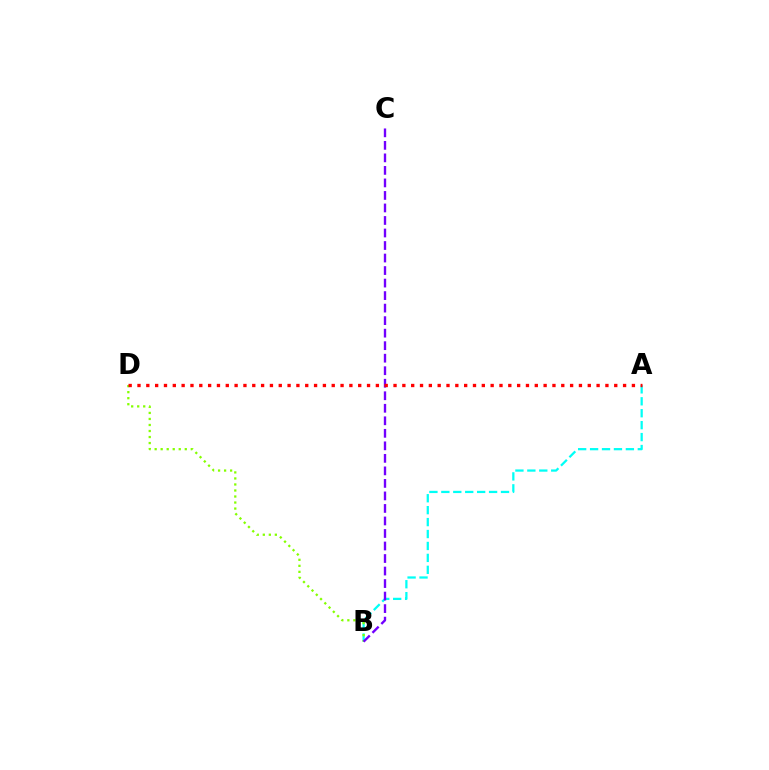{('A', 'B'): [{'color': '#00fff6', 'line_style': 'dashed', 'thickness': 1.62}], ('B', 'D'): [{'color': '#84ff00', 'line_style': 'dotted', 'thickness': 1.64}], ('B', 'C'): [{'color': '#7200ff', 'line_style': 'dashed', 'thickness': 1.7}], ('A', 'D'): [{'color': '#ff0000', 'line_style': 'dotted', 'thickness': 2.4}]}